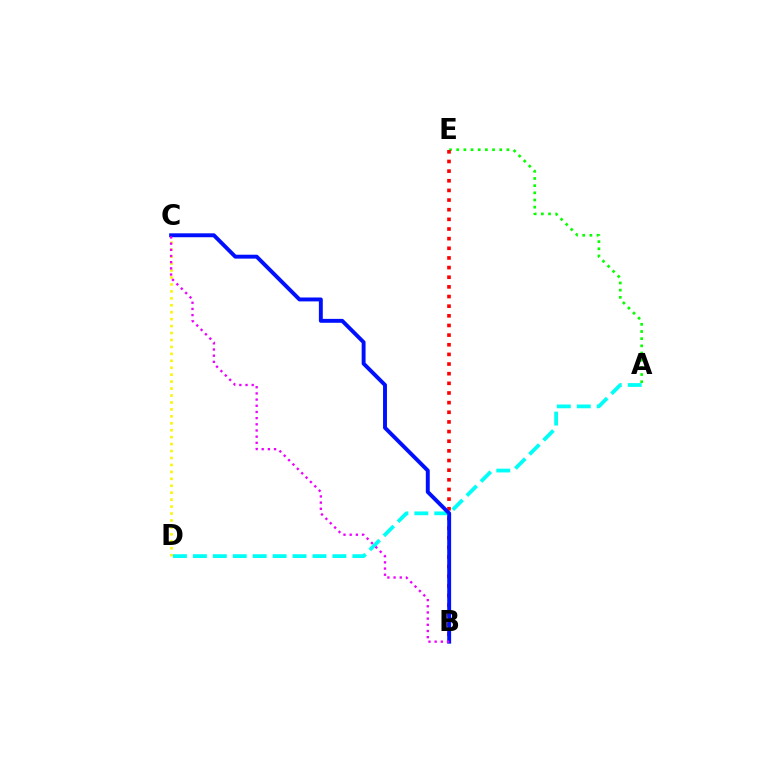{('A', 'E'): [{'color': '#08ff00', 'line_style': 'dotted', 'thickness': 1.95}], ('C', 'D'): [{'color': '#fcf500', 'line_style': 'dotted', 'thickness': 1.89}], ('B', 'E'): [{'color': '#ff0000', 'line_style': 'dotted', 'thickness': 2.62}], ('A', 'D'): [{'color': '#00fff6', 'line_style': 'dashed', 'thickness': 2.71}], ('B', 'C'): [{'color': '#0010ff', 'line_style': 'solid', 'thickness': 2.82}, {'color': '#ee00ff', 'line_style': 'dotted', 'thickness': 1.68}]}